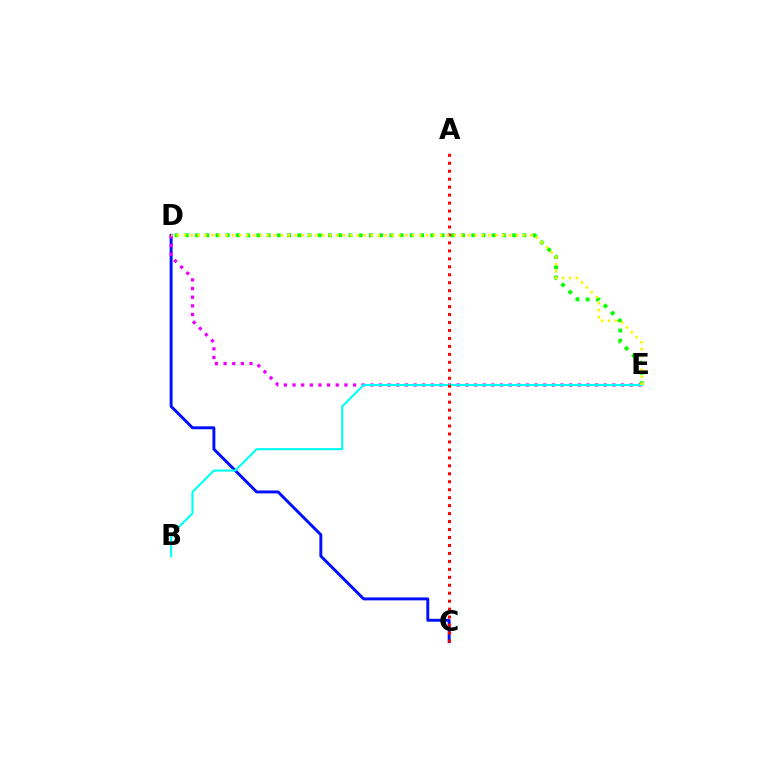{('D', 'E'): [{'color': '#08ff00', 'line_style': 'dotted', 'thickness': 2.78}, {'color': '#ee00ff', 'line_style': 'dotted', 'thickness': 2.35}, {'color': '#fcf500', 'line_style': 'dotted', 'thickness': 1.88}], ('C', 'D'): [{'color': '#0010ff', 'line_style': 'solid', 'thickness': 2.11}], ('B', 'E'): [{'color': '#00fff6', 'line_style': 'solid', 'thickness': 1.53}], ('A', 'C'): [{'color': '#ff0000', 'line_style': 'dotted', 'thickness': 2.16}]}